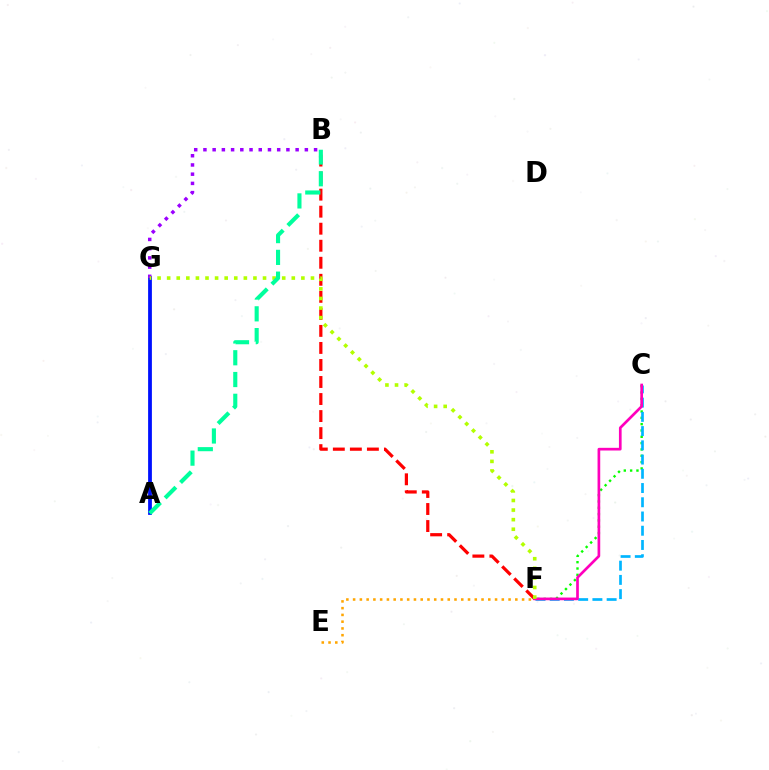{('E', 'F'): [{'color': '#ffa500', 'line_style': 'dotted', 'thickness': 1.84}], ('B', 'F'): [{'color': '#ff0000', 'line_style': 'dashed', 'thickness': 2.31}], ('C', 'F'): [{'color': '#08ff00', 'line_style': 'dotted', 'thickness': 1.72}, {'color': '#00b5ff', 'line_style': 'dashed', 'thickness': 1.93}, {'color': '#ff00bd', 'line_style': 'solid', 'thickness': 1.93}], ('A', 'G'): [{'color': '#0010ff', 'line_style': 'solid', 'thickness': 2.72}], ('B', 'G'): [{'color': '#9b00ff', 'line_style': 'dotted', 'thickness': 2.51}], ('F', 'G'): [{'color': '#b3ff00', 'line_style': 'dotted', 'thickness': 2.6}], ('A', 'B'): [{'color': '#00ff9d', 'line_style': 'dashed', 'thickness': 2.96}]}